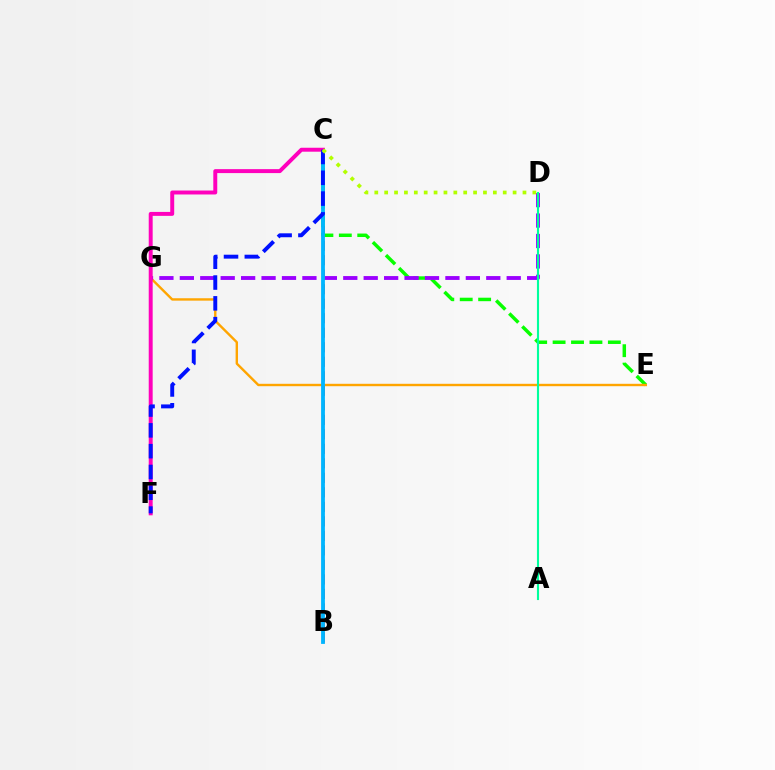{('B', 'C'): [{'color': '#ff0000', 'line_style': 'dashed', 'thickness': 1.97}, {'color': '#00b5ff', 'line_style': 'solid', 'thickness': 2.74}], ('C', 'E'): [{'color': '#08ff00', 'line_style': 'dashed', 'thickness': 2.5}], ('E', 'G'): [{'color': '#ffa500', 'line_style': 'solid', 'thickness': 1.73}], ('D', 'G'): [{'color': '#9b00ff', 'line_style': 'dashed', 'thickness': 2.78}], ('C', 'F'): [{'color': '#ff00bd', 'line_style': 'solid', 'thickness': 2.84}, {'color': '#0010ff', 'line_style': 'dashed', 'thickness': 2.83}], ('A', 'D'): [{'color': '#00ff9d', 'line_style': 'solid', 'thickness': 1.52}], ('C', 'D'): [{'color': '#b3ff00', 'line_style': 'dotted', 'thickness': 2.68}]}